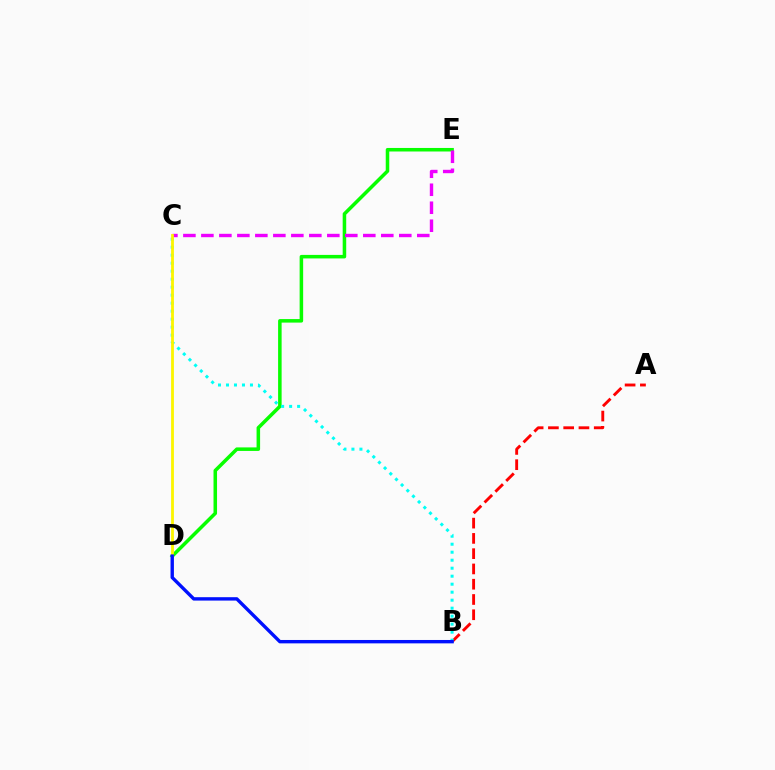{('A', 'B'): [{'color': '#ff0000', 'line_style': 'dashed', 'thickness': 2.07}], ('D', 'E'): [{'color': '#08ff00', 'line_style': 'solid', 'thickness': 2.54}], ('C', 'E'): [{'color': '#ee00ff', 'line_style': 'dashed', 'thickness': 2.44}], ('B', 'C'): [{'color': '#00fff6', 'line_style': 'dotted', 'thickness': 2.17}], ('C', 'D'): [{'color': '#fcf500', 'line_style': 'solid', 'thickness': 2.02}], ('B', 'D'): [{'color': '#0010ff', 'line_style': 'solid', 'thickness': 2.44}]}